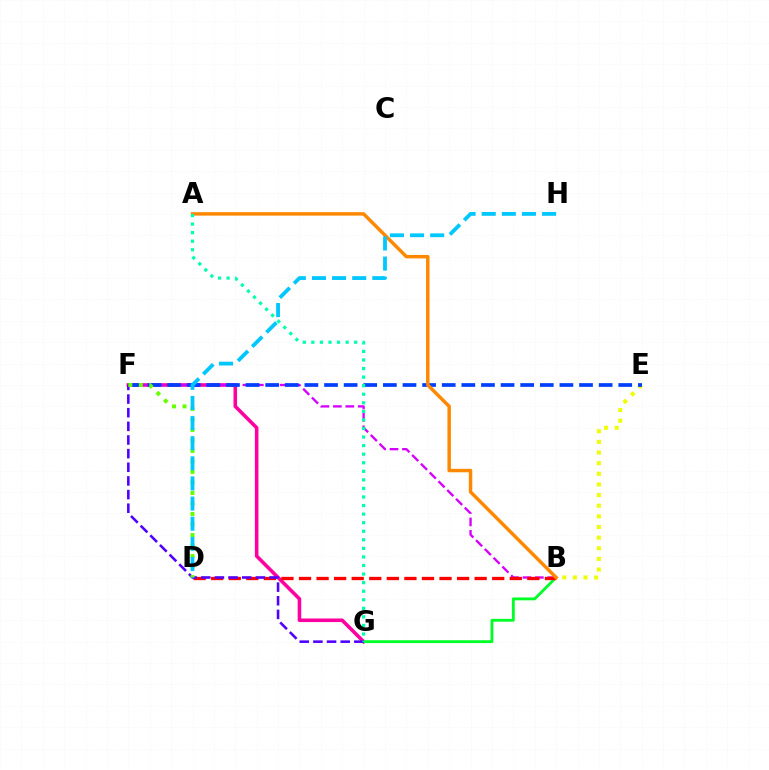{('B', 'E'): [{'color': '#eeff00', 'line_style': 'dotted', 'thickness': 2.89}], ('F', 'G'): [{'color': '#ff00a0', 'line_style': 'solid', 'thickness': 2.57}, {'color': '#4f00ff', 'line_style': 'dashed', 'thickness': 1.85}], ('B', 'F'): [{'color': '#d600ff', 'line_style': 'dashed', 'thickness': 1.69}], ('B', 'G'): [{'color': '#00ff27', 'line_style': 'solid', 'thickness': 2.05}], ('B', 'D'): [{'color': '#ff0000', 'line_style': 'dashed', 'thickness': 2.39}], ('E', 'F'): [{'color': '#003fff', 'line_style': 'dashed', 'thickness': 2.66}], ('A', 'B'): [{'color': '#ff8800', 'line_style': 'solid', 'thickness': 2.49}], ('D', 'F'): [{'color': '#66ff00', 'line_style': 'dotted', 'thickness': 2.86}], ('A', 'G'): [{'color': '#00ffaf', 'line_style': 'dotted', 'thickness': 2.33}], ('D', 'H'): [{'color': '#00c7ff', 'line_style': 'dashed', 'thickness': 2.73}]}